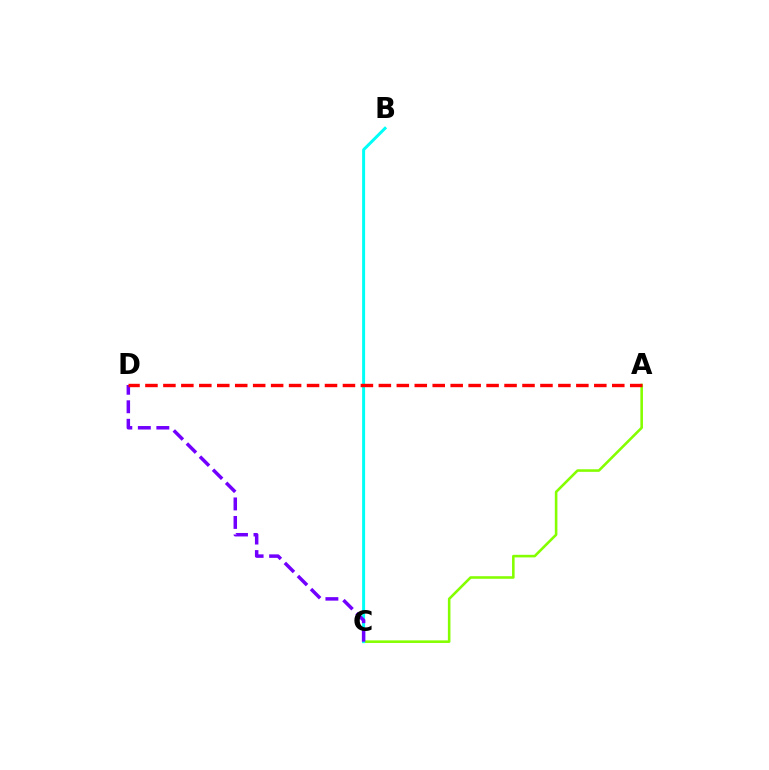{('A', 'C'): [{'color': '#84ff00', 'line_style': 'solid', 'thickness': 1.86}], ('B', 'C'): [{'color': '#00fff6', 'line_style': 'solid', 'thickness': 2.15}], ('C', 'D'): [{'color': '#7200ff', 'line_style': 'dashed', 'thickness': 2.51}], ('A', 'D'): [{'color': '#ff0000', 'line_style': 'dashed', 'thickness': 2.44}]}